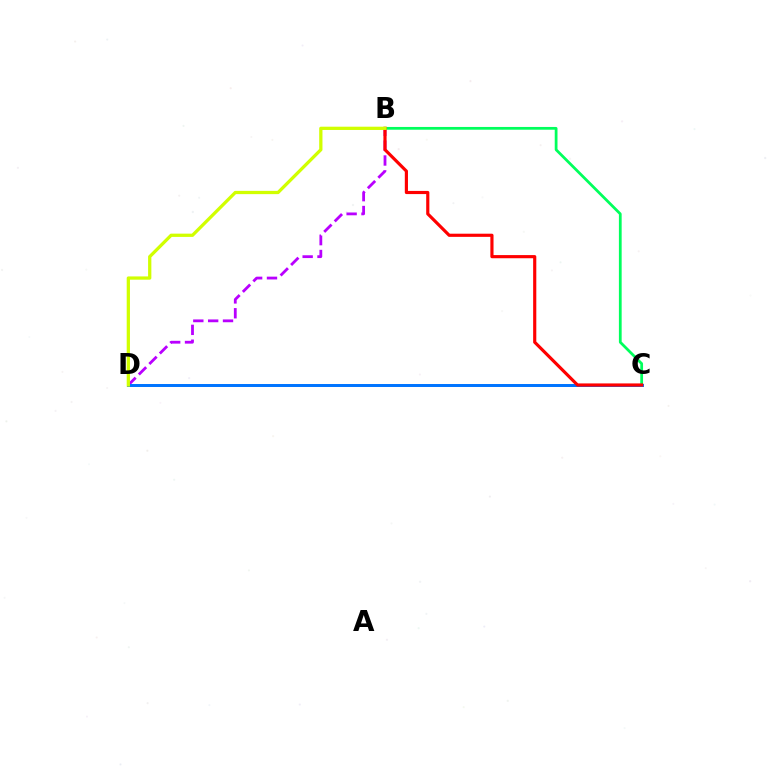{('B', 'D'): [{'color': '#b900ff', 'line_style': 'dashed', 'thickness': 2.02}, {'color': '#d1ff00', 'line_style': 'solid', 'thickness': 2.35}], ('B', 'C'): [{'color': '#00ff5c', 'line_style': 'solid', 'thickness': 1.99}, {'color': '#ff0000', 'line_style': 'solid', 'thickness': 2.28}], ('C', 'D'): [{'color': '#0074ff', 'line_style': 'solid', 'thickness': 2.14}]}